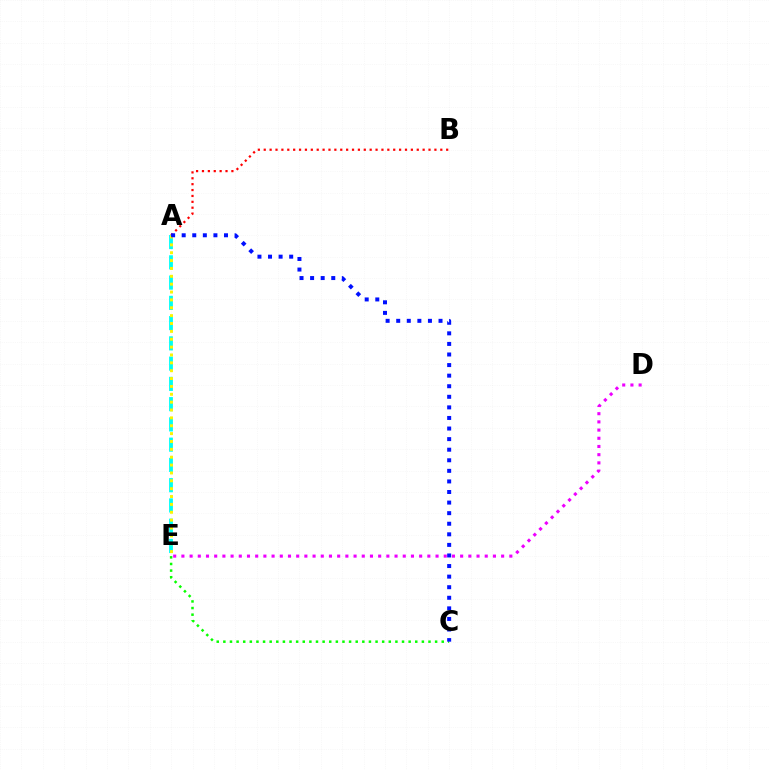{('D', 'E'): [{'color': '#ee00ff', 'line_style': 'dotted', 'thickness': 2.23}], ('A', 'E'): [{'color': '#00fff6', 'line_style': 'dashed', 'thickness': 2.75}, {'color': '#fcf500', 'line_style': 'dotted', 'thickness': 2.14}], ('C', 'E'): [{'color': '#08ff00', 'line_style': 'dotted', 'thickness': 1.8}], ('A', 'B'): [{'color': '#ff0000', 'line_style': 'dotted', 'thickness': 1.6}], ('A', 'C'): [{'color': '#0010ff', 'line_style': 'dotted', 'thickness': 2.87}]}